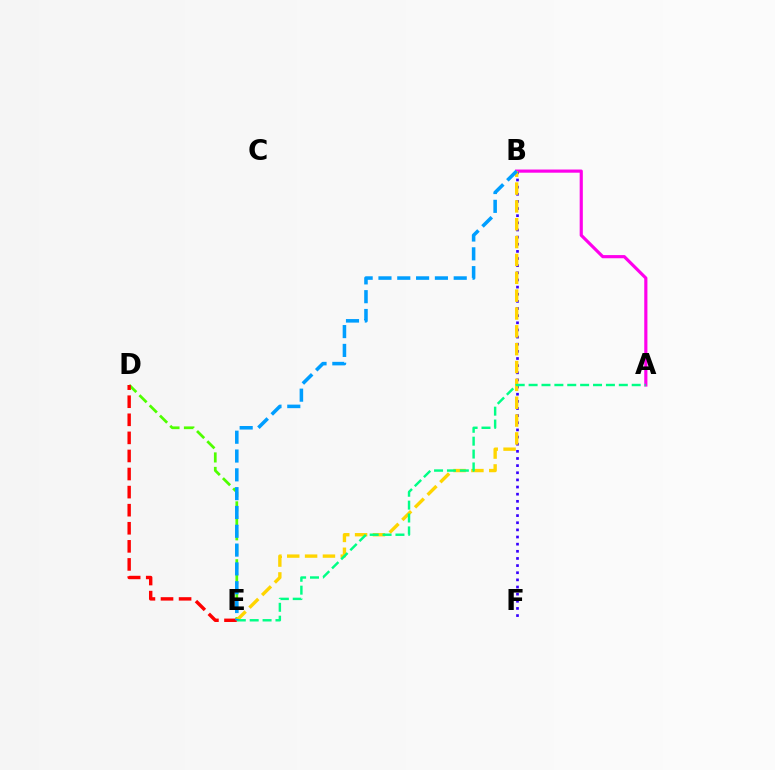{('D', 'E'): [{'color': '#4fff00', 'line_style': 'dashed', 'thickness': 1.97}, {'color': '#ff0000', 'line_style': 'dashed', 'thickness': 2.46}], ('A', 'B'): [{'color': '#ff00ed', 'line_style': 'solid', 'thickness': 2.28}], ('B', 'F'): [{'color': '#3700ff', 'line_style': 'dotted', 'thickness': 1.94}], ('B', 'E'): [{'color': '#ffd500', 'line_style': 'dashed', 'thickness': 2.42}, {'color': '#009eff', 'line_style': 'dashed', 'thickness': 2.56}], ('A', 'E'): [{'color': '#00ff86', 'line_style': 'dashed', 'thickness': 1.75}]}